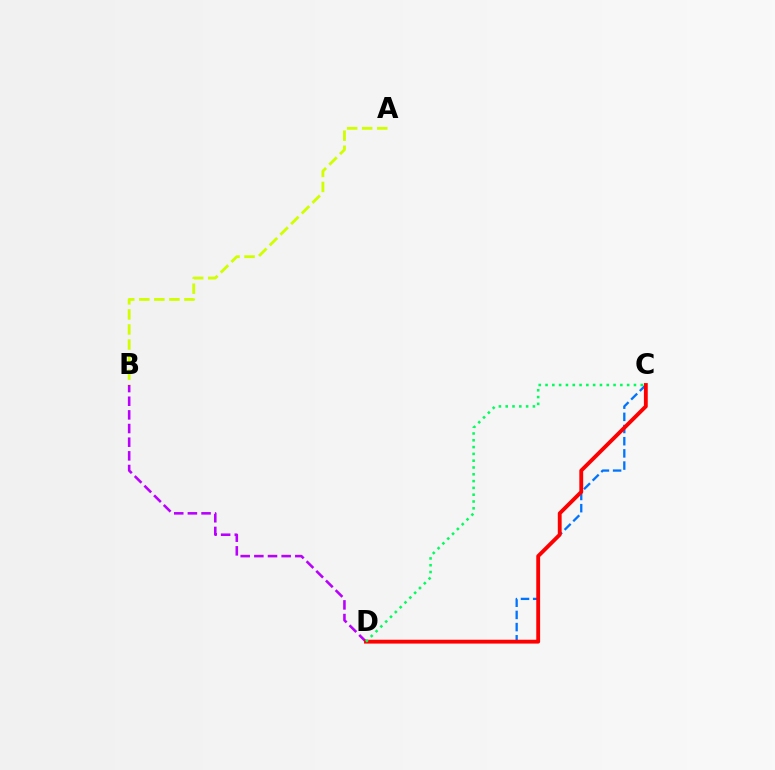{('B', 'D'): [{'color': '#b900ff', 'line_style': 'dashed', 'thickness': 1.85}], ('A', 'B'): [{'color': '#d1ff00', 'line_style': 'dashed', 'thickness': 2.04}], ('C', 'D'): [{'color': '#0074ff', 'line_style': 'dashed', 'thickness': 1.65}, {'color': '#ff0000', 'line_style': 'solid', 'thickness': 2.77}, {'color': '#00ff5c', 'line_style': 'dotted', 'thickness': 1.85}]}